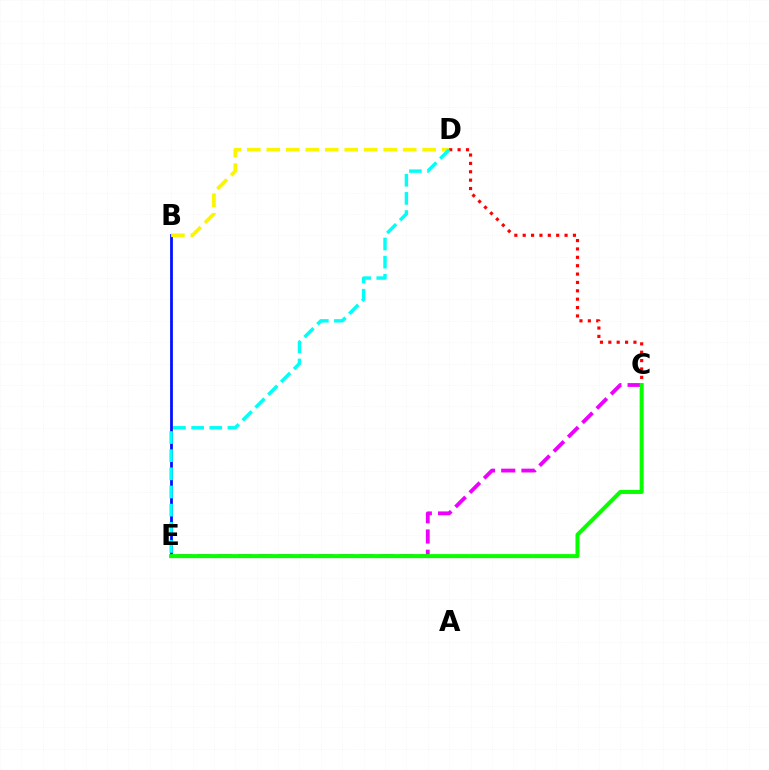{('B', 'E'): [{'color': '#0010ff', 'line_style': 'solid', 'thickness': 1.99}], ('B', 'D'): [{'color': '#fcf500', 'line_style': 'dashed', 'thickness': 2.65}], ('C', 'D'): [{'color': '#ff0000', 'line_style': 'dotted', 'thickness': 2.27}], ('D', 'E'): [{'color': '#00fff6', 'line_style': 'dashed', 'thickness': 2.47}], ('C', 'E'): [{'color': '#ee00ff', 'line_style': 'dashed', 'thickness': 2.75}, {'color': '#08ff00', 'line_style': 'solid', 'thickness': 2.9}]}